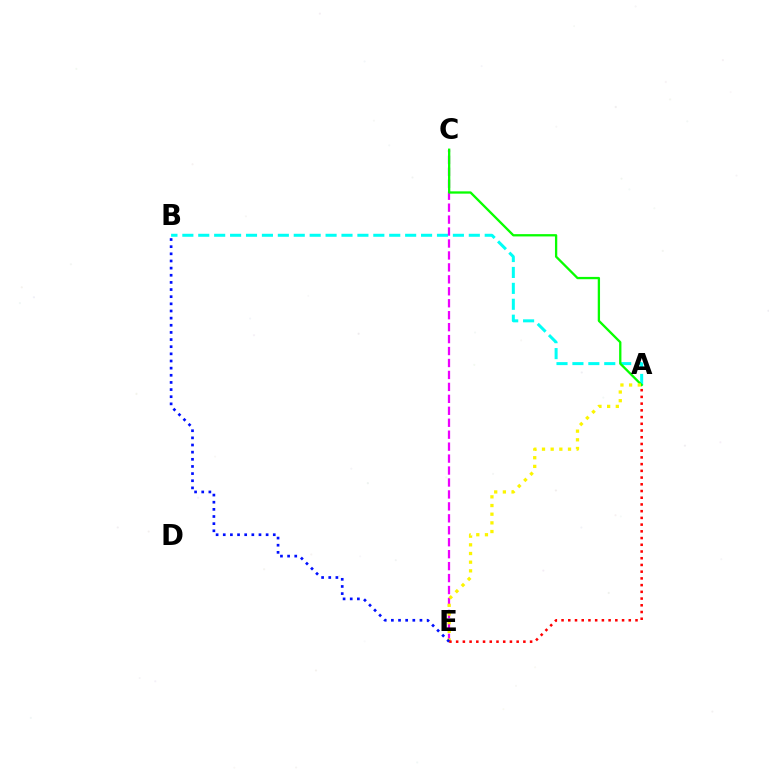{('A', 'B'): [{'color': '#00fff6', 'line_style': 'dashed', 'thickness': 2.16}], ('C', 'E'): [{'color': '#ee00ff', 'line_style': 'dashed', 'thickness': 1.62}], ('A', 'C'): [{'color': '#08ff00', 'line_style': 'solid', 'thickness': 1.66}], ('A', 'E'): [{'color': '#fcf500', 'line_style': 'dotted', 'thickness': 2.36}, {'color': '#ff0000', 'line_style': 'dotted', 'thickness': 1.83}], ('B', 'E'): [{'color': '#0010ff', 'line_style': 'dotted', 'thickness': 1.94}]}